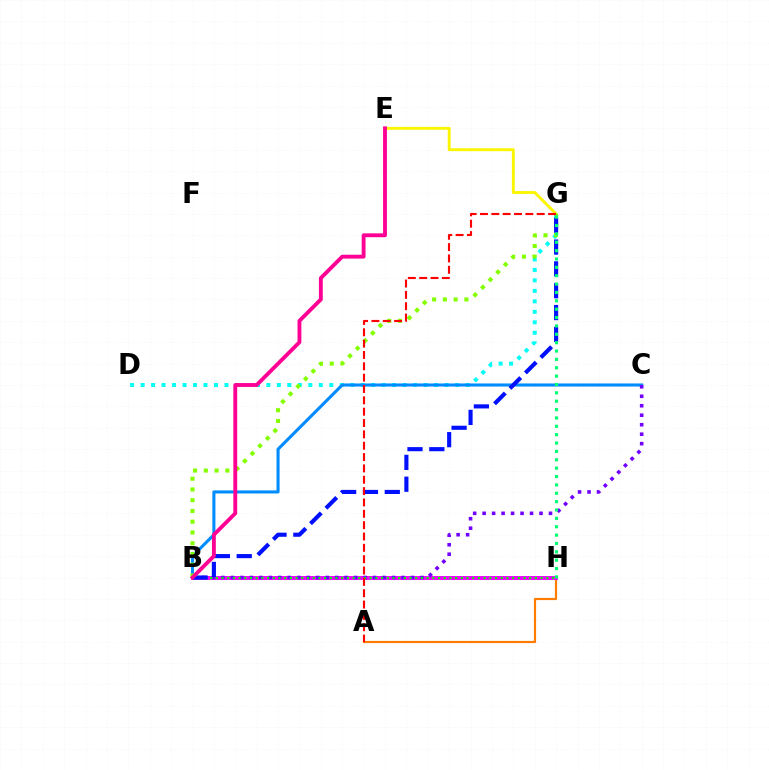{('A', 'H'): [{'color': '#ff7c00', 'line_style': 'solid', 'thickness': 1.57}], ('E', 'G'): [{'color': '#fcf500', 'line_style': 'solid', 'thickness': 2.09}], ('D', 'G'): [{'color': '#00fff6', 'line_style': 'dotted', 'thickness': 2.85}], ('B', 'H'): [{'color': '#ee00ff', 'line_style': 'solid', 'thickness': 2.81}, {'color': '#08ff00', 'line_style': 'dotted', 'thickness': 1.55}], ('B', 'C'): [{'color': '#008cff', 'line_style': 'solid', 'thickness': 2.22}, {'color': '#7200ff', 'line_style': 'dotted', 'thickness': 2.58}], ('B', 'G'): [{'color': '#84ff00', 'line_style': 'dotted', 'thickness': 2.92}, {'color': '#0010ff', 'line_style': 'dashed', 'thickness': 2.97}], ('G', 'H'): [{'color': '#00ff74', 'line_style': 'dotted', 'thickness': 2.27}], ('A', 'G'): [{'color': '#ff0000', 'line_style': 'dashed', 'thickness': 1.54}], ('B', 'E'): [{'color': '#ff0094', 'line_style': 'solid', 'thickness': 2.77}]}